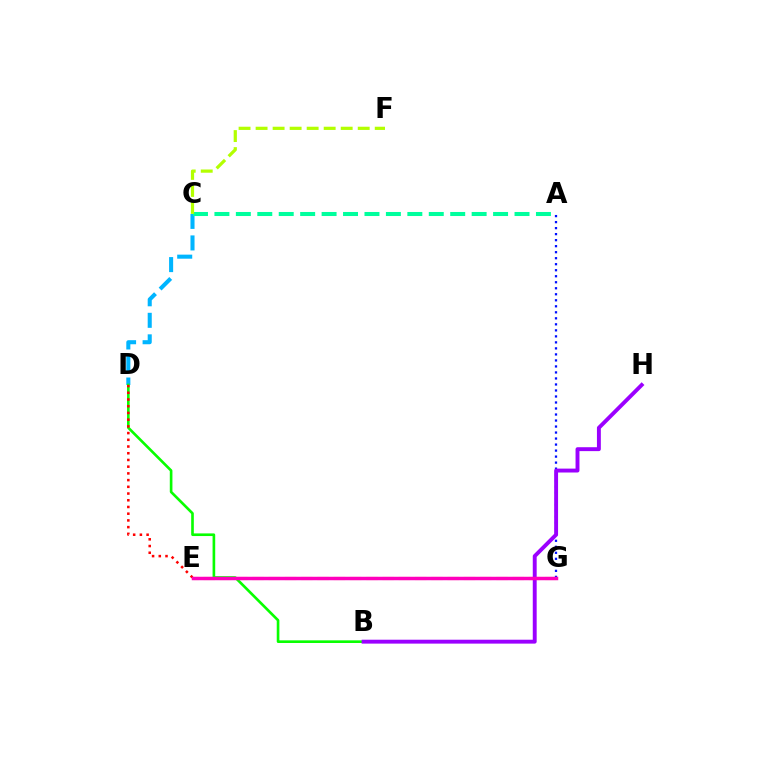{('C', 'D'): [{'color': '#00b5ff', 'line_style': 'dashed', 'thickness': 2.92}], ('E', 'G'): [{'color': '#ffa500', 'line_style': 'dashed', 'thickness': 2.21}, {'color': '#ff00bd', 'line_style': 'solid', 'thickness': 2.5}], ('A', 'C'): [{'color': '#00ff9d', 'line_style': 'dashed', 'thickness': 2.91}], ('B', 'D'): [{'color': '#08ff00', 'line_style': 'solid', 'thickness': 1.9}], ('A', 'G'): [{'color': '#0010ff', 'line_style': 'dotted', 'thickness': 1.63}], ('B', 'H'): [{'color': '#9b00ff', 'line_style': 'solid', 'thickness': 2.81}], ('D', 'E'): [{'color': '#ff0000', 'line_style': 'dotted', 'thickness': 1.82}], ('C', 'F'): [{'color': '#b3ff00', 'line_style': 'dashed', 'thickness': 2.31}]}